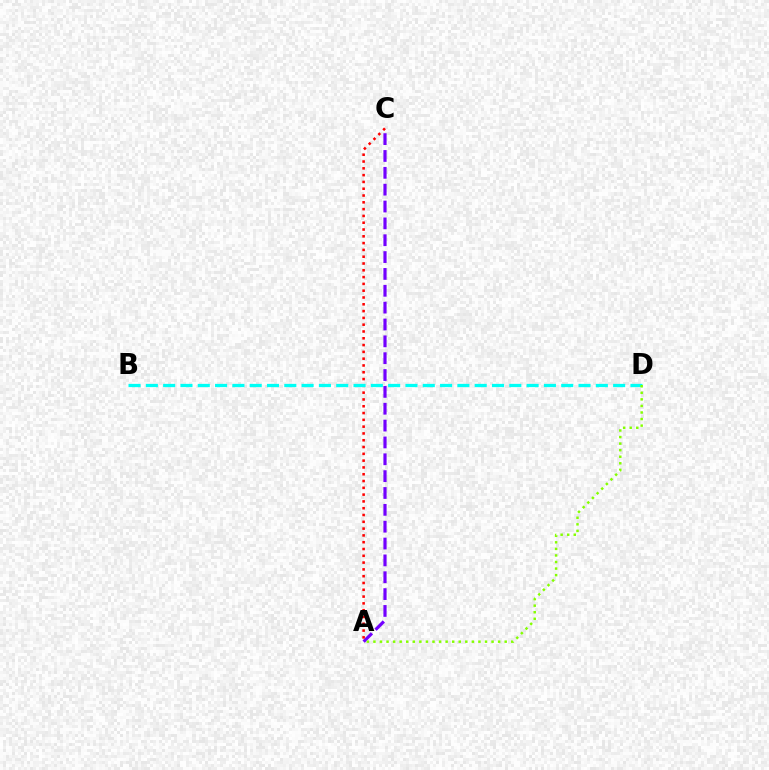{('A', 'C'): [{'color': '#7200ff', 'line_style': 'dashed', 'thickness': 2.29}, {'color': '#ff0000', 'line_style': 'dotted', 'thickness': 1.85}], ('B', 'D'): [{'color': '#00fff6', 'line_style': 'dashed', 'thickness': 2.35}], ('A', 'D'): [{'color': '#84ff00', 'line_style': 'dotted', 'thickness': 1.78}]}